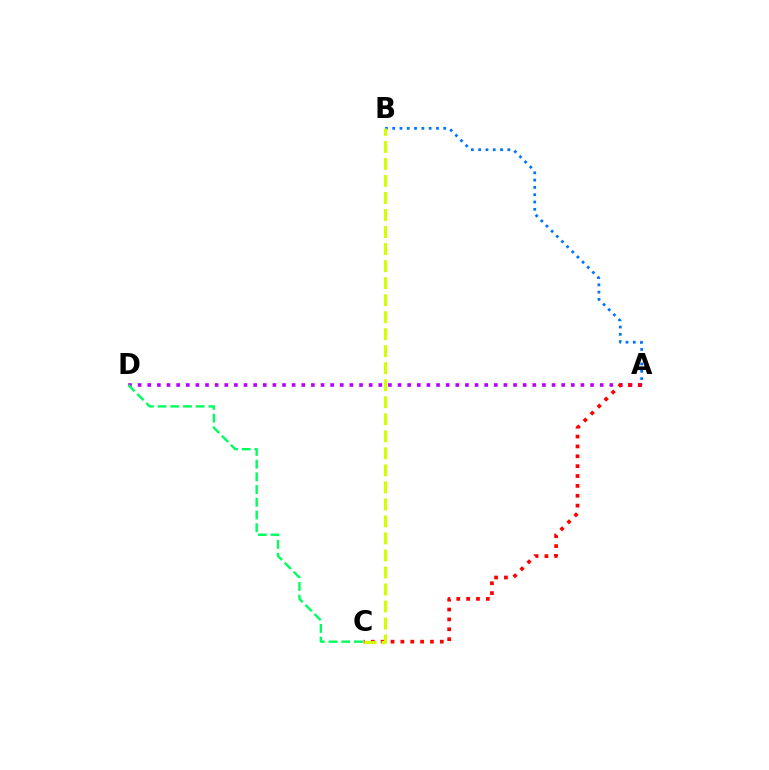{('A', 'D'): [{'color': '#b900ff', 'line_style': 'dotted', 'thickness': 2.62}], ('A', 'B'): [{'color': '#0074ff', 'line_style': 'dotted', 'thickness': 1.98}], ('C', 'D'): [{'color': '#00ff5c', 'line_style': 'dashed', 'thickness': 1.73}], ('A', 'C'): [{'color': '#ff0000', 'line_style': 'dotted', 'thickness': 2.68}], ('B', 'C'): [{'color': '#d1ff00', 'line_style': 'dashed', 'thickness': 2.31}]}